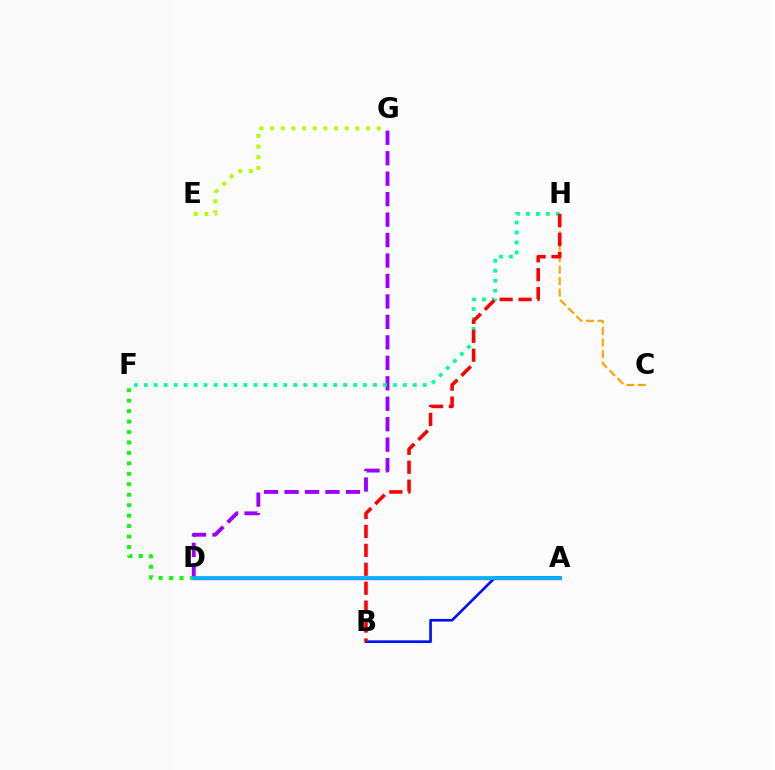{('A', 'D'): [{'color': '#ff00bd', 'line_style': 'solid', 'thickness': 2.4}, {'color': '#00b5ff', 'line_style': 'solid', 'thickness': 2.73}], ('D', 'F'): [{'color': '#08ff00', 'line_style': 'dotted', 'thickness': 2.84}], ('D', 'G'): [{'color': '#9b00ff', 'line_style': 'dashed', 'thickness': 2.78}], ('C', 'H'): [{'color': '#ffa500', 'line_style': 'dashed', 'thickness': 1.56}], ('A', 'B'): [{'color': '#0010ff', 'line_style': 'solid', 'thickness': 1.91}], ('F', 'H'): [{'color': '#00ff9d', 'line_style': 'dotted', 'thickness': 2.71}], ('B', 'H'): [{'color': '#ff0000', 'line_style': 'dashed', 'thickness': 2.57}], ('E', 'G'): [{'color': '#b3ff00', 'line_style': 'dotted', 'thickness': 2.9}]}